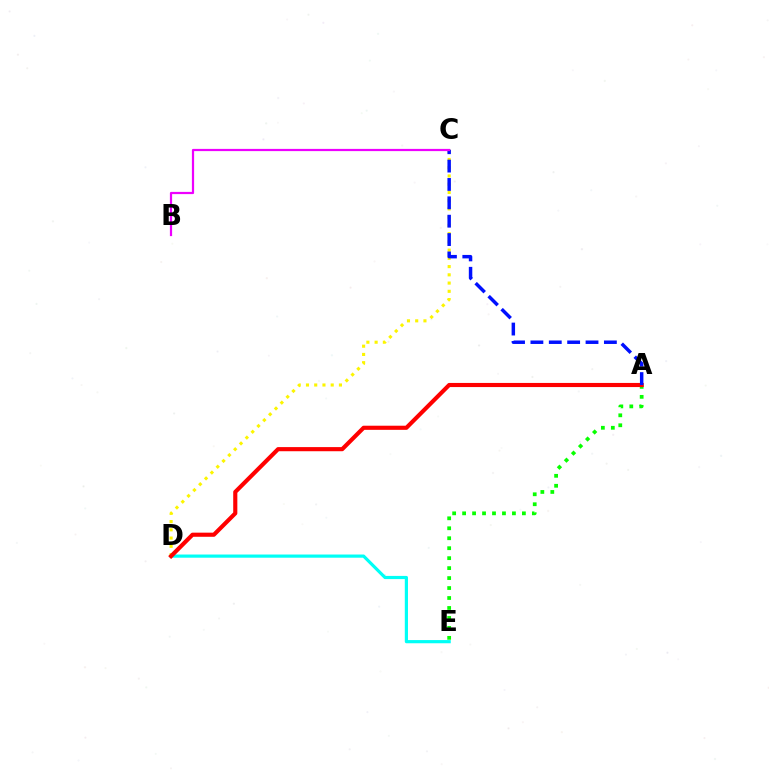{('D', 'E'): [{'color': '#00fff6', 'line_style': 'solid', 'thickness': 2.29}], ('A', 'E'): [{'color': '#08ff00', 'line_style': 'dotted', 'thickness': 2.71}], ('C', 'D'): [{'color': '#fcf500', 'line_style': 'dotted', 'thickness': 2.24}], ('A', 'D'): [{'color': '#ff0000', 'line_style': 'solid', 'thickness': 2.97}], ('A', 'C'): [{'color': '#0010ff', 'line_style': 'dashed', 'thickness': 2.5}], ('B', 'C'): [{'color': '#ee00ff', 'line_style': 'solid', 'thickness': 1.59}]}